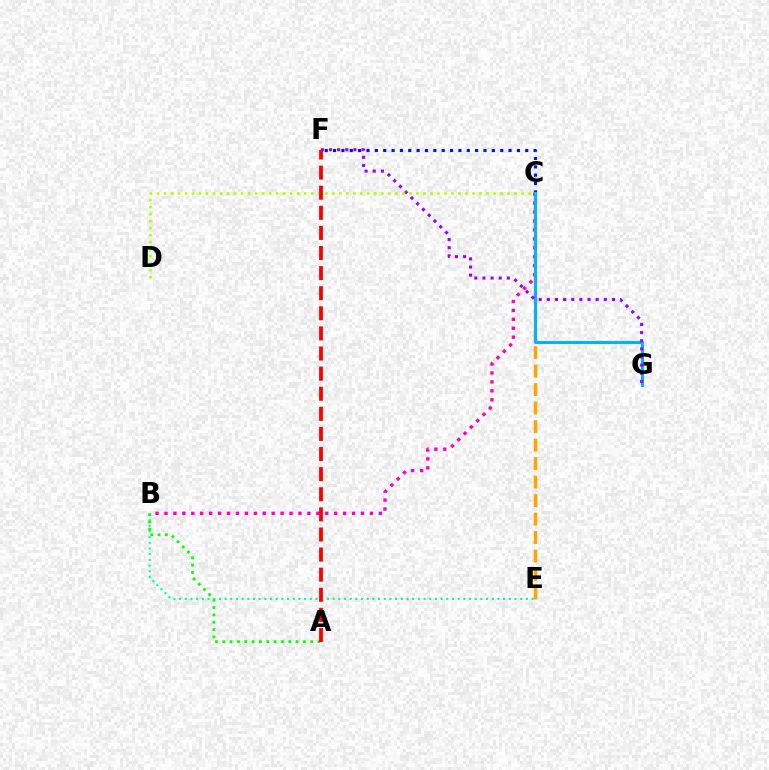{('C', 'E'): [{'color': '#ffa500', 'line_style': 'dashed', 'thickness': 2.51}], ('B', 'E'): [{'color': '#00ff9d', 'line_style': 'dotted', 'thickness': 1.54}], ('C', 'F'): [{'color': '#0010ff', 'line_style': 'dotted', 'thickness': 2.27}], ('B', 'C'): [{'color': '#ff00bd', 'line_style': 'dotted', 'thickness': 2.43}], ('A', 'B'): [{'color': '#08ff00', 'line_style': 'dotted', 'thickness': 1.99}], ('C', 'G'): [{'color': '#00b5ff', 'line_style': 'solid', 'thickness': 2.18}], ('F', 'G'): [{'color': '#9b00ff', 'line_style': 'dotted', 'thickness': 2.21}], ('C', 'D'): [{'color': '#b3ff00', 'line_style': 'dotted', 'thickness': 1.91}], ('A', 'F'): [{'color': '#ff0000', 'line_style': 'dashed', 'thickness': 2.73}]}